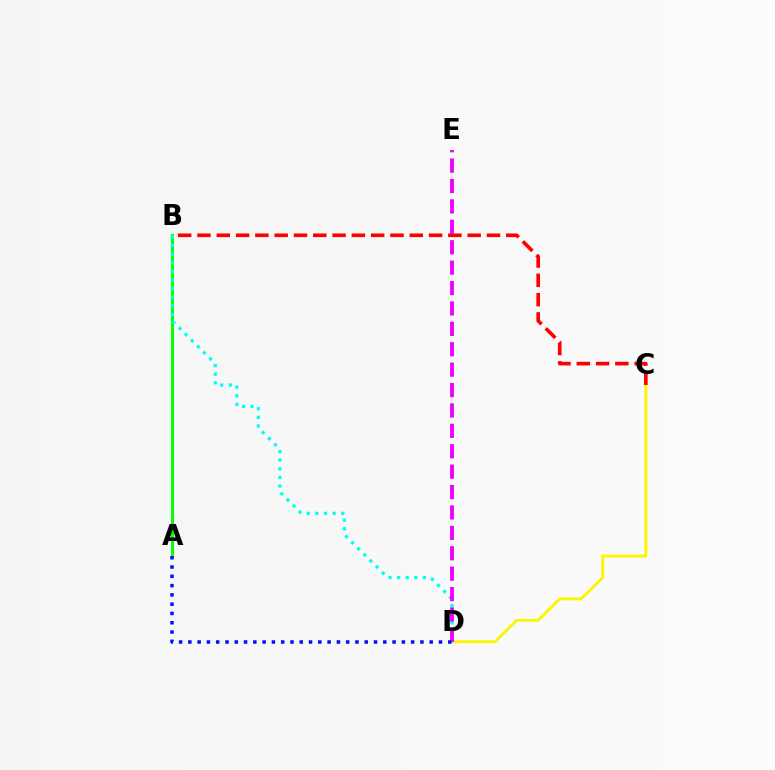{('A', 'B'): [{'color': '#08ff00', 'line_style': 'solid', 'thickness': 2.18}], ('C', 'D'): [{'color': '#fcf500', 'line_style': 'solid', 'thickness': 2.07}], ('B', 'D'): [{'color': '#00fff6', 'line_style': 'dotted', 'thickness': 2.34}], ('B', 'C'): [{'color': '#ff0000', 'line_style': 'dashed', 'thickness': 2.62}], ('D', 'E'): [{'color': '#ee00ff', 'line_style': 'dashed', 'thickness': 2.77}], ('A', 'D'): [{'color': '#0010ff', 'line_style': 'dotted', 'thickness': 2.52}]}